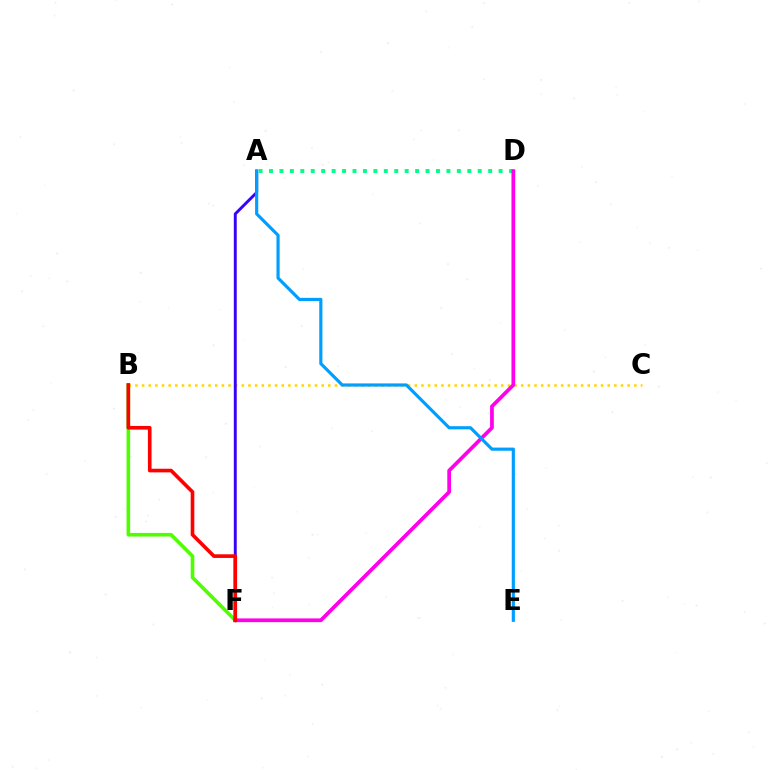{('B', 'F'): [{'color': '#4fff00', 'line_style': 'solid', 'thickness': 2.6}, {'color': '#ff0000', 'line_style': 'solid', 'thickness': 2.62}], ('B', 'C'): [{'color': '#ffd500', 'line_style': 'dotted', 'thickness': 1.81}], ('A', 'F'): [{'color': '#3700ff', 'line_style': 'solid', 'thickness': 2.11}], ('A', 'D'): [{'color': '#00ff86', 'line_style': 'dotted', 'thickness': 2.84}], ('D', 'F'): [{'color': '#ff00ed', 'line_style': 'solid', 'thickness': 2.69}], ('A', 'E'): [{'color': '#009eff', 'line_style': 'solid', 'thickness': 2.28}]}